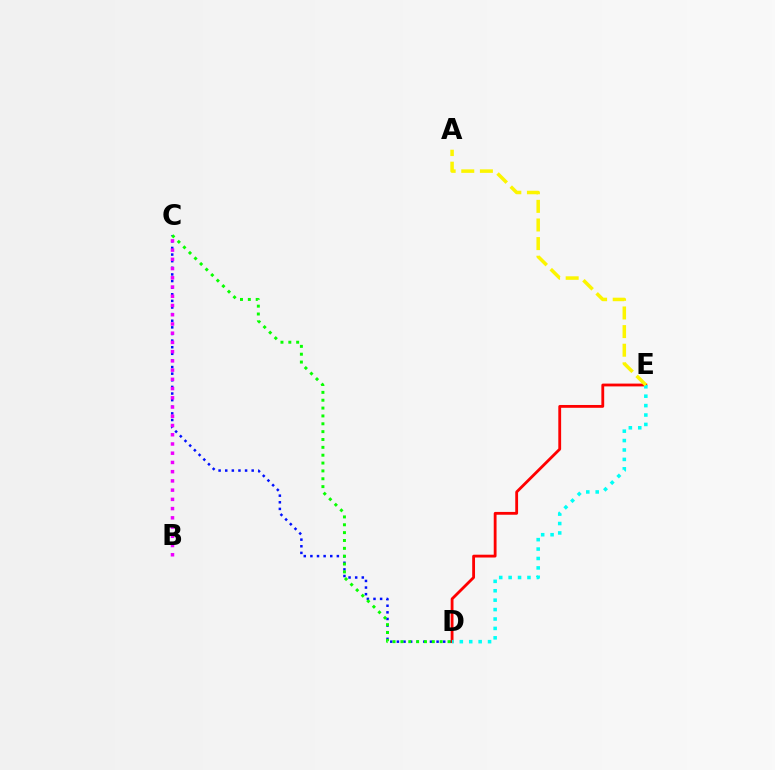{('C', 'D'): [{'color': '#0010ff', 'line_style': 'dotted', 'thickness': 1.8}, {'color': '#08ff00', 'line_style': 'dotted', 'thickness': 2.13}], ('B', 'C'): [{'color': '#ee00ff', 'line_style': 'dotted', 'thickness': 2.51}], ('D', 'E'): [{'color': '#ff0000', 'line_style': 'solid', 'thickness': 2.03}, {'color': '#00fff6', 'line_style': 'dotted', 'thickness': 2.56}], ('A', 'E'): [{'color': '#fcf500', 'line_style': 'dashed', 'thickness': 2.53}]}